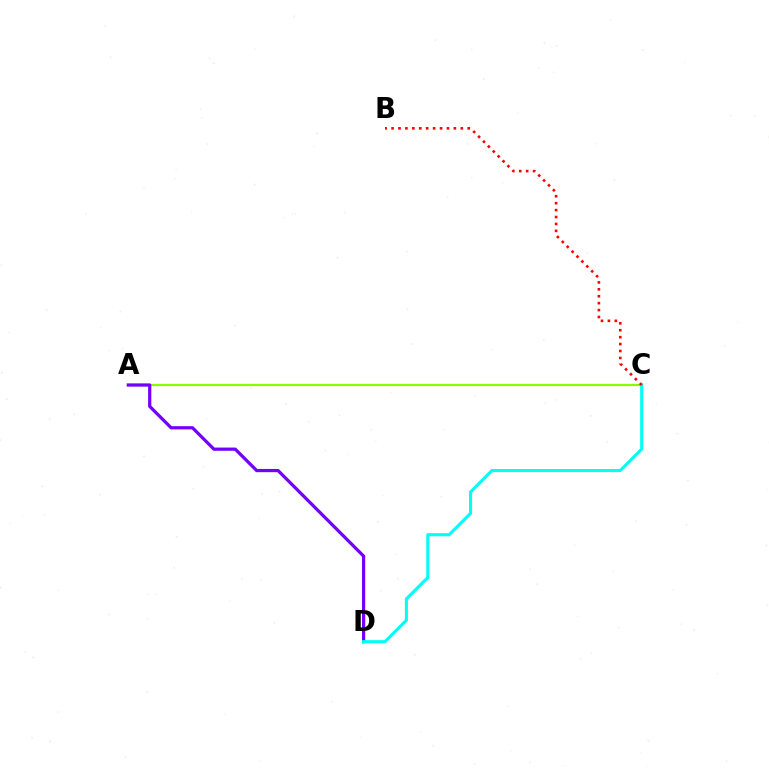{('A', 'C'): [{'color': '#84ff00', 'line_style': 'solid', 'thickness': 1.56}], ('A', 'D'): [{'color': '#7200ff', 'line_style': 'solid', 'thickness': 2.32}], ('C', 'D'): [{'color': '#00fff6', 'line_style': 'solid', 'thickness': 2.22}], ('B', 'C'): [{'color': '#ff0000', 'line_style': 'dotted', 'thickness': 1.88}]}